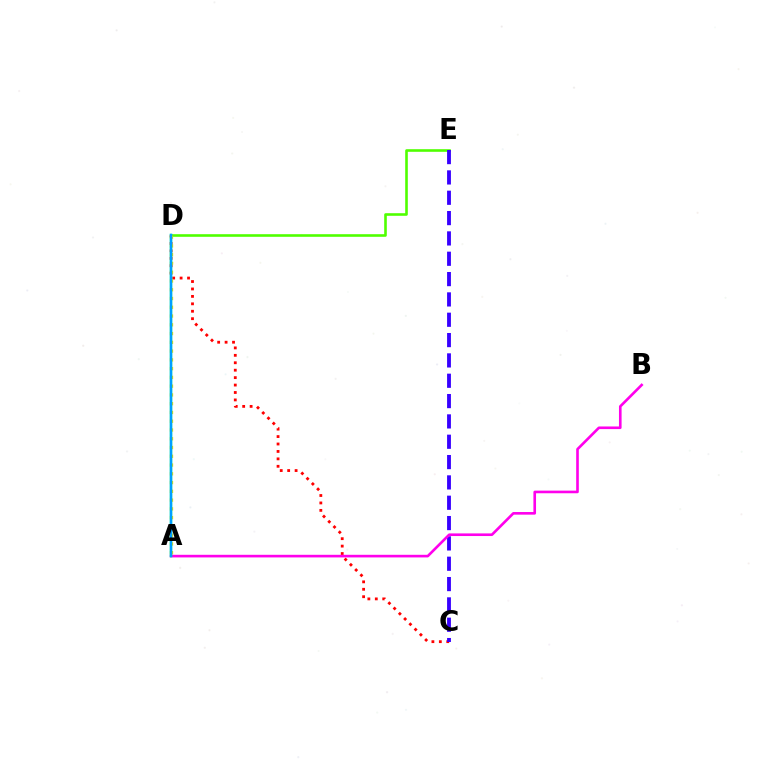{('D', 'E'): [{'color': '#4fff00', 'line_style': 'solid', 'thickness': 1.88}], ('C', 'D'): [{'color': '#ff0000', 'line_style': 'dotted', 'thickness': 2.02}], ('C', 'E'): [{'color': '#3700ff', 'line_style': 'dashed', 'thickness': 2.76}], ('A', 'D'): [{'color': '#ffd500', 'line_style': 'dotted', 'thickness': 2.38}, {'color': '#00ff86', 'line_style': 'solid', 'thickness': 1.75}, {'color': '#009eff', 'line_style': 'solid', 'thickness': 1.73}], ('A', 'B'): [{'color': '#ff00ed', 'line_style': 'solid', 'thickness': 1.89}]}